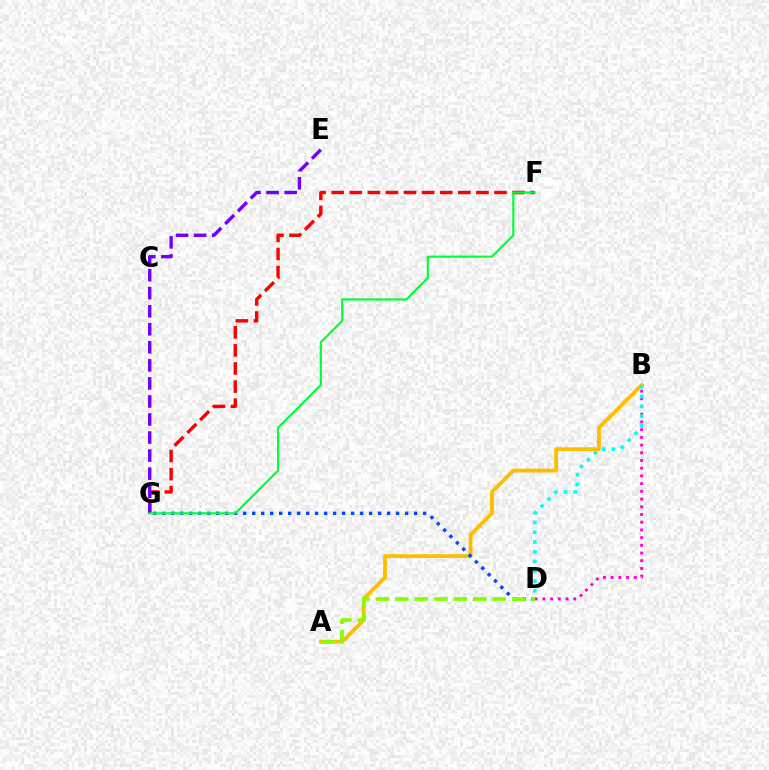{('B', 'D'): [{'color': '#ff00cf', 'line_style': 'dotted', 'thickness': 2.1}, {'color': '#00fff6', 'line_style': 'dotted', 'thickness': 2.65}], ('A', 'B'): [{'color': '#ffbd00', 'line_style': 'solid', 'thickness': 2.75}], ('F', 'G'): [{'color': '#ff0000', 'line_style': 'dashed', 'thickness': 2.46}, {'color': '#00ff39', 'line_style': 'solid', 'thickness': 1.56}], ('E', 'G'): [{'color': '#7200ff', 'line_style': 'dashed', 'thickness': 2.45}], ('D', 'G'): [{'color': '#004bff', 'line_style': 'dotted', 'thickness': 2.44}], ('A', 'D'): [{'color': '#84ff00', 'line_style': 'dashed', 'thickness': 2.65}]}